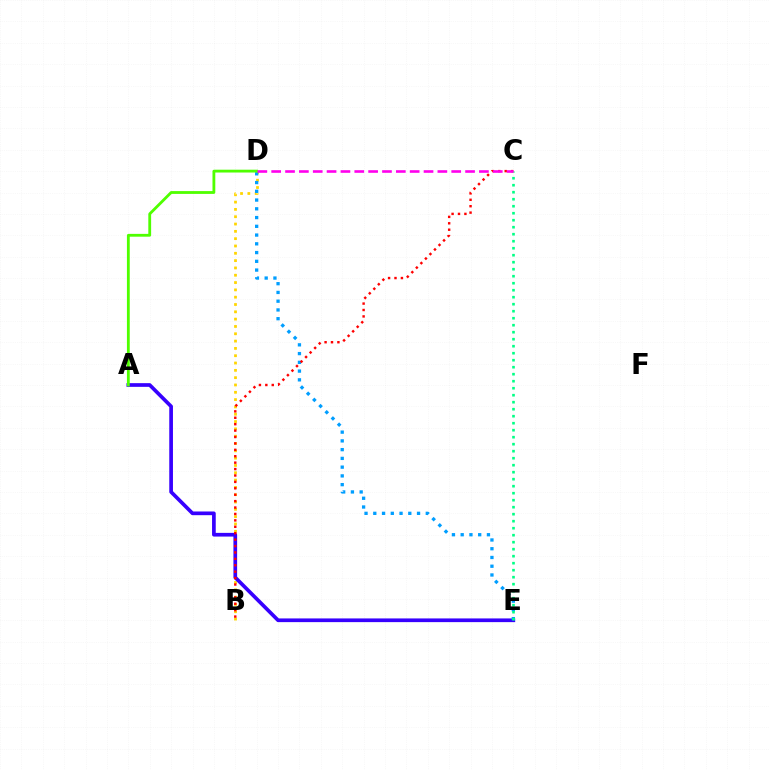{('B', 'D'): [{'color': '#ffd500', 'line_style': 'dotted', 'thickness': 1.99}], ('A', 'E'): [{'color': '#3700ff', 'line_style': 'solid', 'thickness': 2.66}], ('D', 'E'): [{'color': '#009eff', 'line_style': 'dotted', 'thickness': 2.38}], ('A', 'D'): [{'color': '#4fff00', 'line_style': 'solid', 'thickness': 2.03}], ('C', 'E'): [{'color': '#00ff86', 'line_style': 'dotted', 'thickness': 1.9}], ('B', 'C'): [{'color': '#ff0000', 'line_style': 'dotted', 'thickness': 1.74}], ('C', 'D'): [{'color': '#ff00ed', 'line_style': 'dashed', 'thickness': 1.88}]}